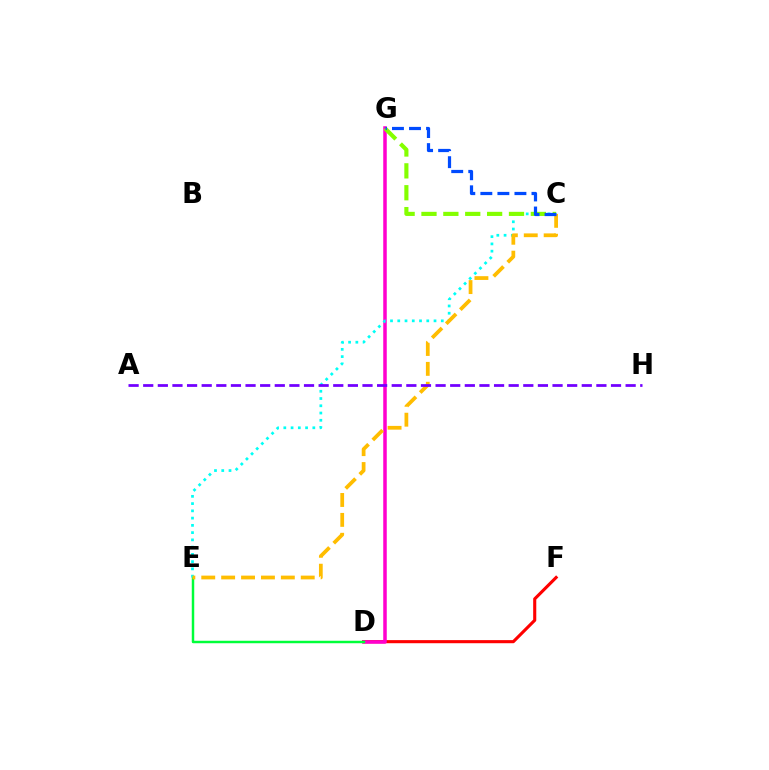{('D', 'F'): [{'color': '#ff0000', 'line_style': 'solid', 'thickness': 2.23}], ('D', 'G'): [{'color': '#ff00cf', 'line_style': 'solid', 'thickness': 2.53}], ('D', 'E'): [{'color': '#00ff39', 'line_style': 'solid', 'thickness': 1.78}], ('C', 'E'): [{'color': '#00fff6', 'line_style': 'dotted', 'thickness': 1.97}, {'color': '#ffbd00', 'line_style': 'dashed', 'thickness': 2.7}], ('C', 'G'): [{'color': '#84ff00', 'line_style': 'dashed', 'thickness': 2.97}, {'color': '#004bff', 'line_style': 'dashed', 'thickness': 2.32}], ('A', 'H'): [{'color': '#7200ff', 'line_style': 'dashed', 'thickness': 1.99}]}